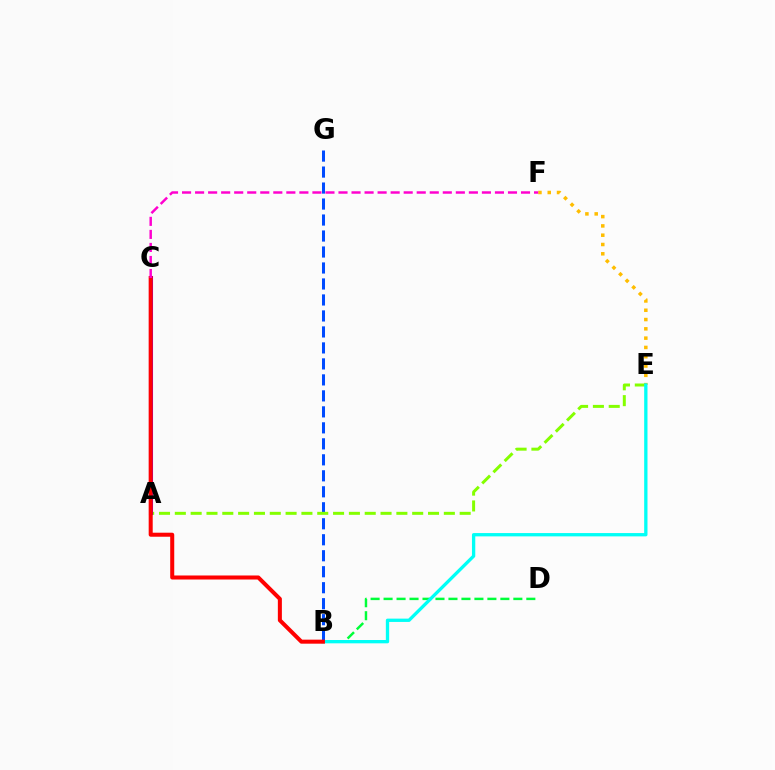{('B', 'G'): [{'color': '#004bff', 'line_style': 'dashed', 'thickness': 2.17}], ('B', 'D'): [{'color': '#00ff39', 'line_style': 'dashed', 'thickness': 1.76}], ('E', 'F'): [{'color': '#ffbd00', 'line_style': 'dotted', 'thickness': 2.53}], ('A', 'E'): [{'color': '#84ff00', 'line_style': 'dashed', 'thickness': 2.15}], ('A', 'C'): [{'color': '#7200ff', 'line_style': 'solid', 'thickness': 2.93}], ('B', 'E'): [{'color': '#00fff6', 'line_style': 'solid', 'thickness': 2.38}], ('B', 'C'): [{'color': '#ff0000', 'line_style': 'solid', 'thickness': 2.9}], ('C', 'F'): [{'color': '#ff00cf', 'line_style': 'dashed', 'thickness': 1.77}]}